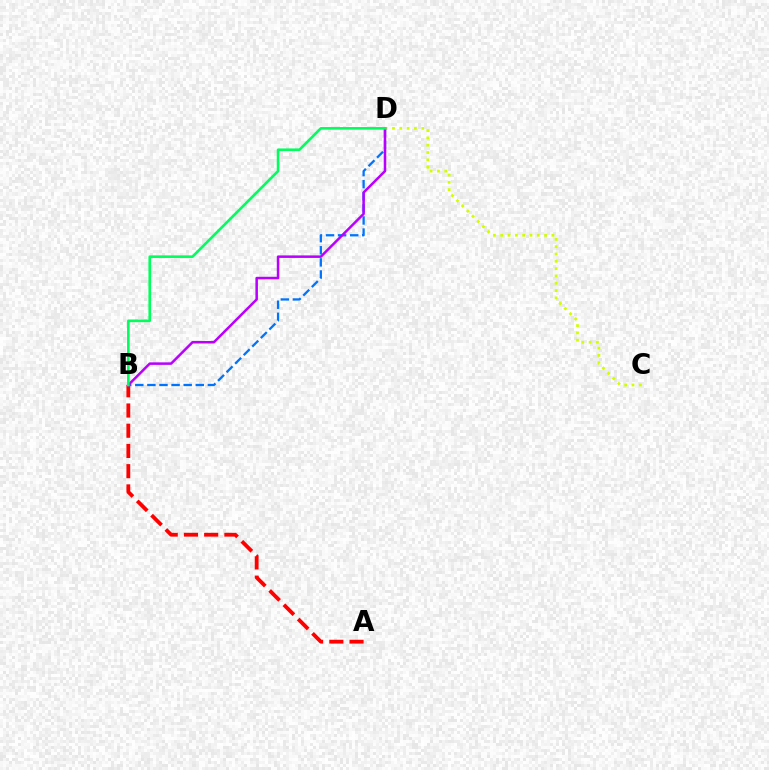{('A', 'B'): [{'color': '#ff0000', 'line_style': 'dashed', 'thickness': 2.75}], ('C', 'D'): [{'color': '#d1ff00', 'line_style': 'dotted', 'thickness': 1.99}], ('B', 'D'): [{'color': '#0074ff', 'line_style': 'dashed', 'thickness': 1.64}, {'color': '#b900ff', 'line_style': 'solid', 'thickness': 1.82}, {'color': '#00ff5c', 'line_style': 'solid', 'thickness': 1.88}]}